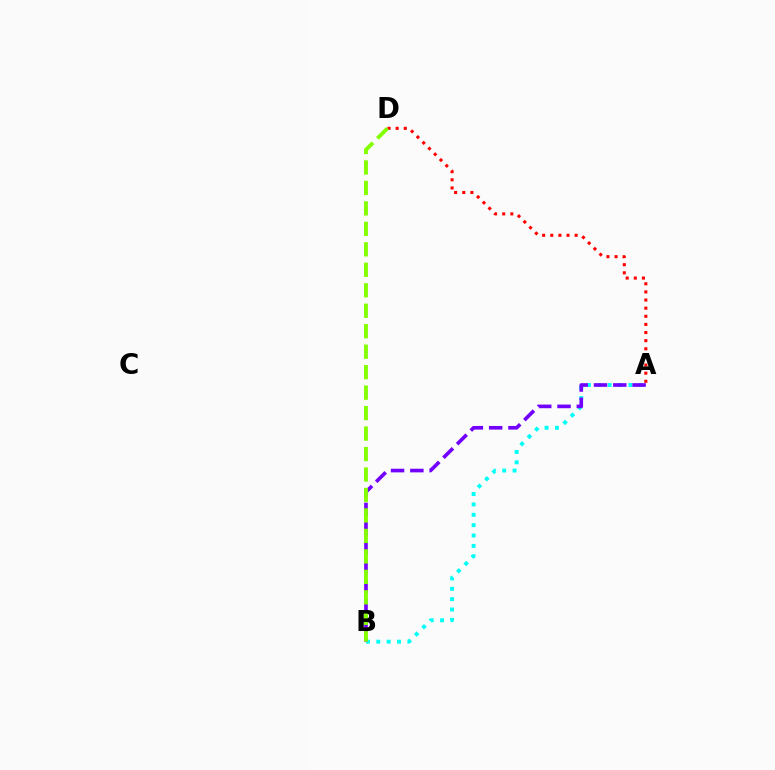{('A', 'B'): [{'color': '#00fff6', 'line_style': 'dotted', 'thickness': 2.82}, {'color': '#7200ff', 'line_style': 'dashed', 'thickness': 2.62}], ('A', 'D'): [{'color': '#ff0000', 'line_style': 'dotted', 'thickness': 2.21}], ('B', 'D'): [{'color': '#84ff00', 'line_style': 'dashed', 'thickness': 2.78}]}